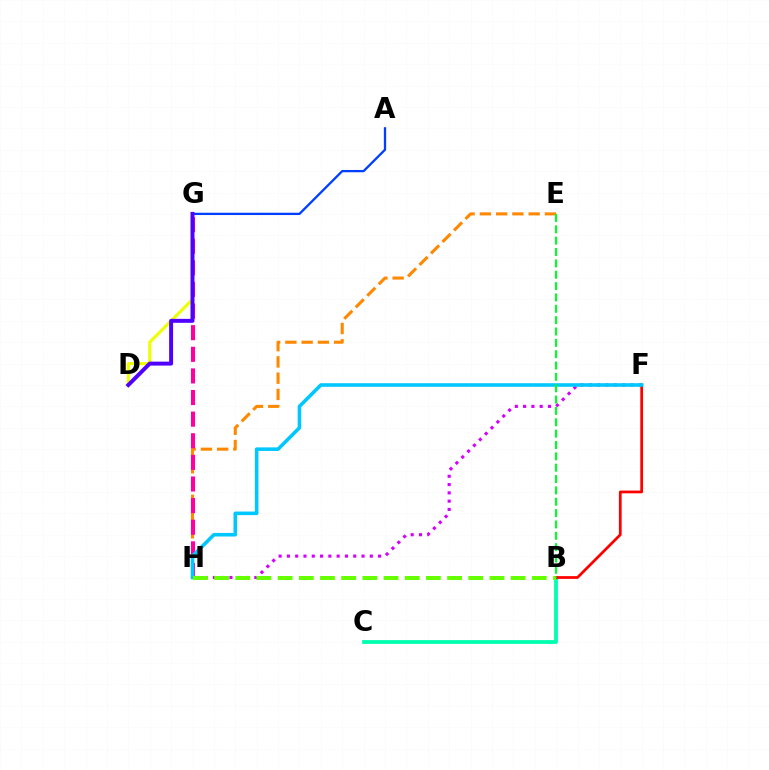{('E', 'H'): [{'color': '#ff8800', 'line_style': 'dashed', 'thickness': 2.21}], ('G', 'H'): [{'color': '#ff00a0', 'line_style': 'dashed', 'thickness': 2.94}], ('B', 'C'): [{'color': '#00ffaf', 'line_style': 'solid', 'thickness': 2.73}], ('D', 'G'): [{'color': '#eeff00', 'line_style': 'solid', 'thickness': 2.23}, {'color': '#4f00ff', 'line_style': 'solid', 'thickness': 2.85}], ('A', 'G'): [{'color': '#003fff', 'line_style': 'solid', 'thickness': 1.66}], ('B', 'F'): [{'color': '#ff0000', 'line_style': 'solid', 'thickness': 1.97}], ('F', 'H'): [{'color': '#d600ff', 'line_style': 'dotted', 'thickness': 2.25}, {'color': '#00c7ff', 'line_style': 'solid', 'thickness': 2.58}], ('B', 'H'): [{'color': '#66ff00', 'line_style': 'dashed', 'thickness': 2.88}], ('B', 'E'): [{'color': '#00ff27', 'line_style': 'dashed', 'thickness': 1.54}]}